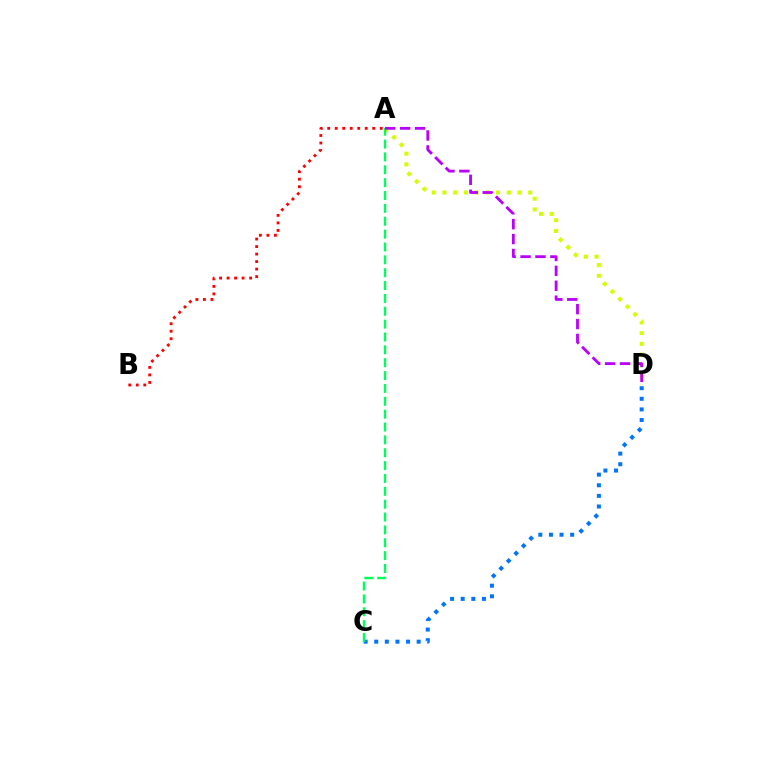{('A', 'B'): [{'color': '#ff0000', 'line_style': 'dotted', 'thickness': 2.04}], ('C', 'D'): [{'color': '#0074ff', 'line_style': 'dotted', 'thickness': 2.88}], ('A', 'D'): [{'color': '#d1ff00', 'line_style': 'dotted', 'thickness': 2.91}, {'color': '#b900ff', 'line_style': 'dashed', 'thickness': 2.03}], ('A', 'C'): [{'color': '#00ff5c', 'line_style': 'dashed', 'thickness': 1.75}]}